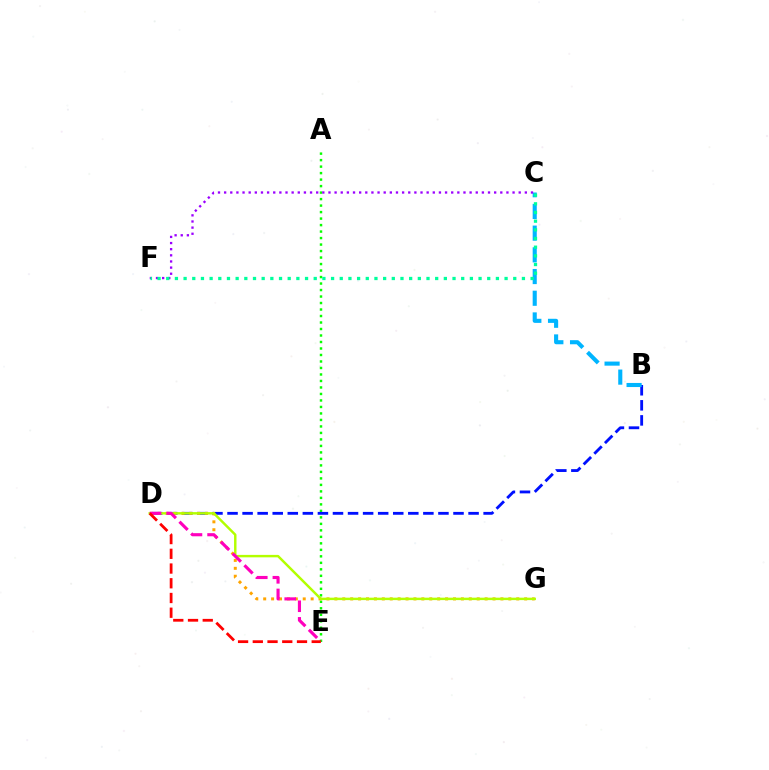{('A', 'E'): [{'color': '#08ff00', 'line_style': 'dotted', 'thickness': 1.76}], ('B', 'D'): [{'color': '#0010ff', 'line_style': 'dashed', 'thickness': 2.05}], ('D', 'G'): [{'color': '#ffa500', 'line_style': 'dotted', 'thickness': 2.15}, {'color': '#b3ff00', 'line_style': 'solid', 'thickness': 1.76}], ('B', 'C'): [{'color': '#00b5ff', 'line_style': 'dashed', 'thickness': 2.95}], ('C', 'F'): [{'color': '#9b00ff', 'line_style': 'dotted', 'thickness': 1.67}, {'color': '#00ff9d', 'line_style': 'dotted', 'thickness': 2.36}], ('D', 'E'): [{'color': '#ff00bd', 'line_style': 'dashed', 'thickness': 2.26}, {'color': '#ff0000', 'line_style': 'dashed', 'thickness': 2.0}]}